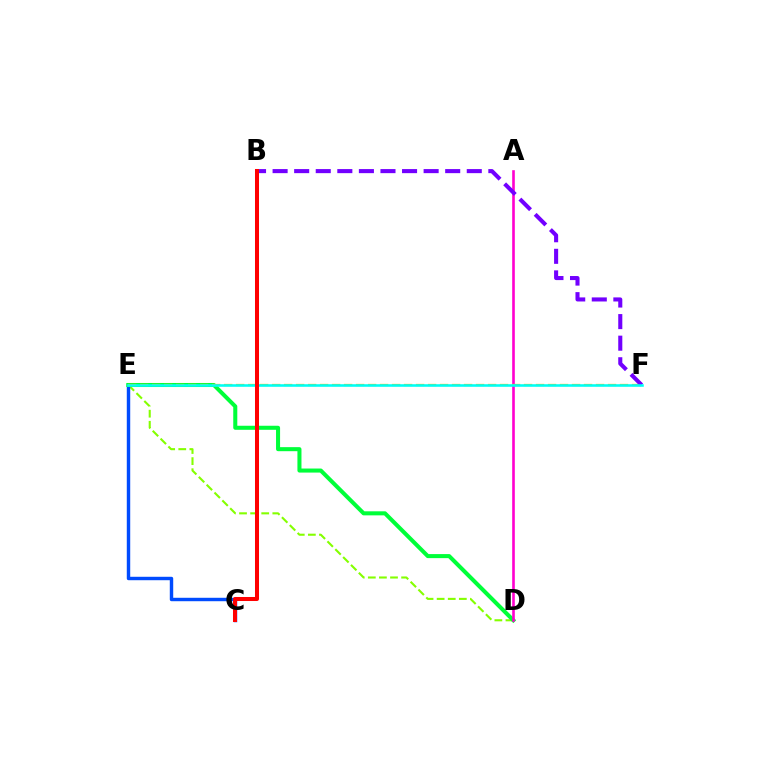{('D', 'E'): [{'color': '#84ff00', 'line_style': 'dashed', 'thickness': 1.51}, {'color': '#00ff39', 'line_style': 'solid', 'thickness': 2.91}], ('C', 'E'): [{'color': '#004bff', 'line_style': 'solid', 'thickness': 2.47}], ('A', 'D'): [{'color': '#ff00cf', 'line_style': 'solid', 'thickness': 1.89}], ('E', 'F'): [{'color': '#ffbd00', 'line_style': 'dashed', 'thickness': 1.63}, {'color': '#00fff6', 'line_style': 'solid', 'thickness': 1.85}], ('B', 'F'): [{'color': '#7200ff', 'line_style': 'dashed', 'thickness': 2.93}], ('B', 'C'): [{'color': '#ff0000', 'line_style': 'solid', 'thickness': 2.9}]}